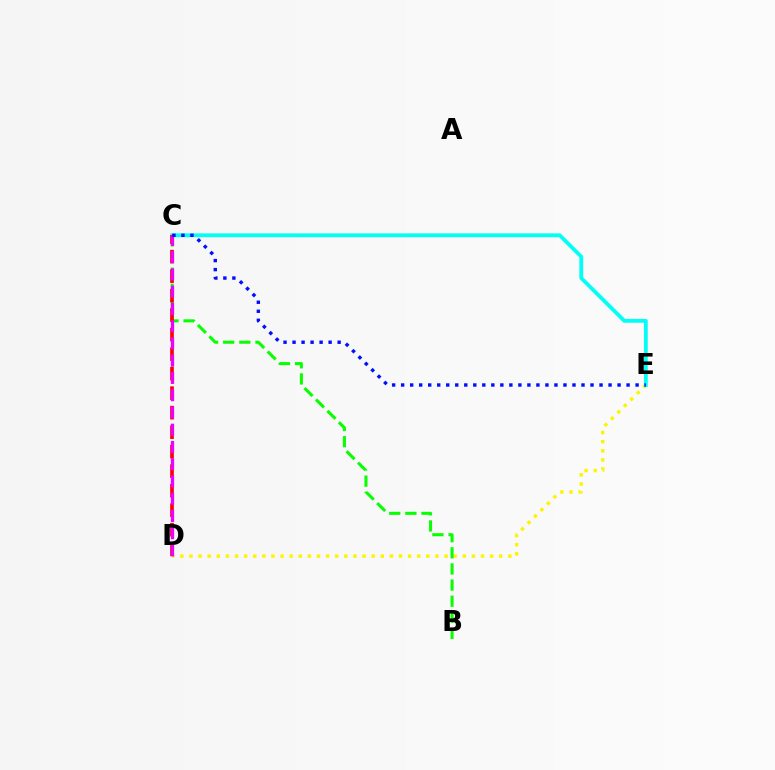{('D', 'E'): [{'color': '#fcf500', 'line_style': 'dotted', 'thickness': 2.48}], ('B', 'C'): [{'color': '#08ff00', 'line_style': 'dashed', 'thickness': 2.19}], ('C', 'E'): [{'color': '#00fff6', 'line_style': 'solid', 'thickness': 2.74}, {'color': '#0010ff', 'line_style': 'dotted', 'thickness': 2.45}], ('C', 'D'): [{'color': '#ff0000', 'line_style': 'dashed', 'thickness': 2.65}, {'color': '#ee00ff', 'line_style': 'dashed', 'thickness': 2.34}]}